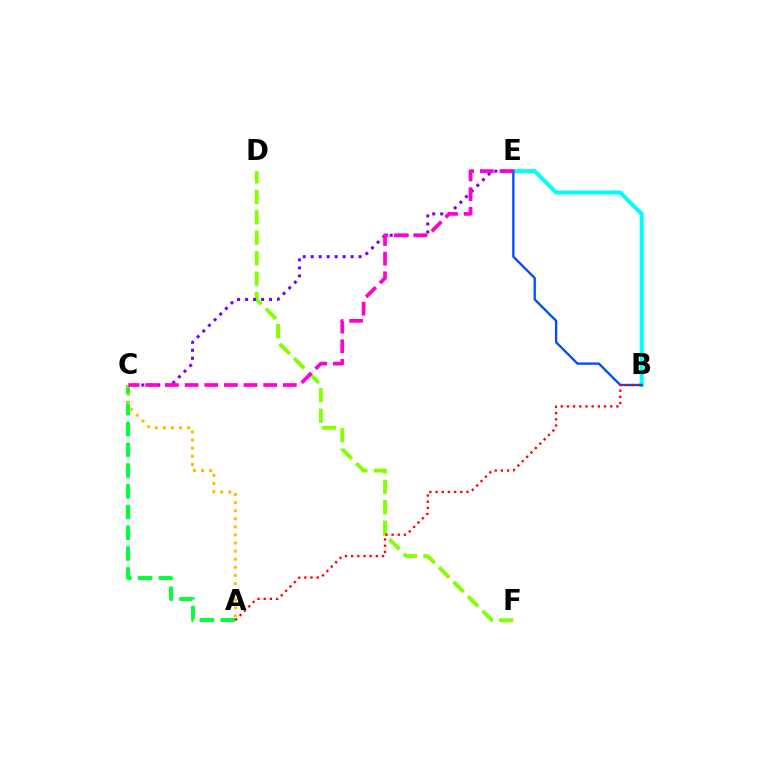{('D', 'F'): [{'color': '#84ff00', 'line_style': 'dashed', 'thickness': 2.78}], ('A', 'C'): [{'color': '#00ff39', 'line_style': 'dashed', 'thickness': 2.82}, {'color': '#ffbd00', 'line_style': 'dotted', 'thickness': 2.2}], ('C', 'E'): [{'color': '#7200ff', 'line_style': 'dotted', 'thickness': 2.17}, {'color': '#ff00cf', 'line_style': 'dashed', 'thickness': 2.67}], ('B', 'E'): [{'color': '#00fff6', 'line_style': 'solid', 'thickness': 2.89}, {'color': '#004bff', 'line_style': 'solid', 'thickness': 1.66}], ('A', 'B'): [{'color': '#ff0000', 'line_style': 'dotted', 'thickness': 1.68}]}